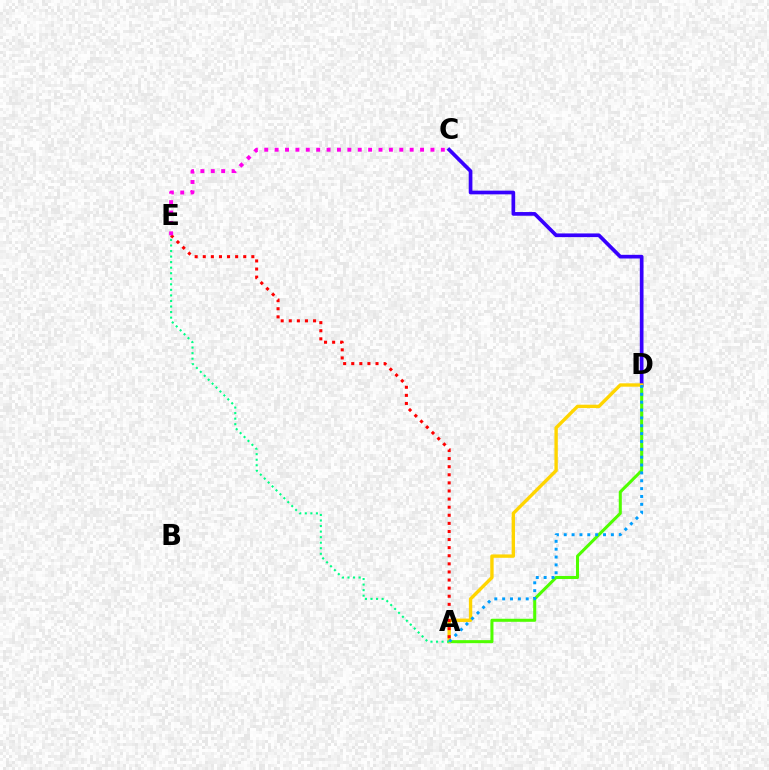{('A', 'D'): [{'color': '#4fff00', 'line_style': 'solid', 'thickness': 2.19}, {'color': '#ffd500', 'line_style': 'solid', 'thickness': 2.43}, {'color': '#009eff', 'line_style': 'dotted', 'thickness': 2.14}], ('C', 'D'): [{'color': '#3700ff', 'line_style': 'solid', 'thickness': 2.66}], ('A', 'E'): [{'color': '#ff0000', 'line_style': 'dotted', 'thickness': 2.2}, {'color': '#00ff86', 'line_style': 'dotted', 'thickness': 1.51}], ('C', 'E'): [{'color': '#ff00ed', 'line_style': 'dotted', 'thickness': 2.82}]}